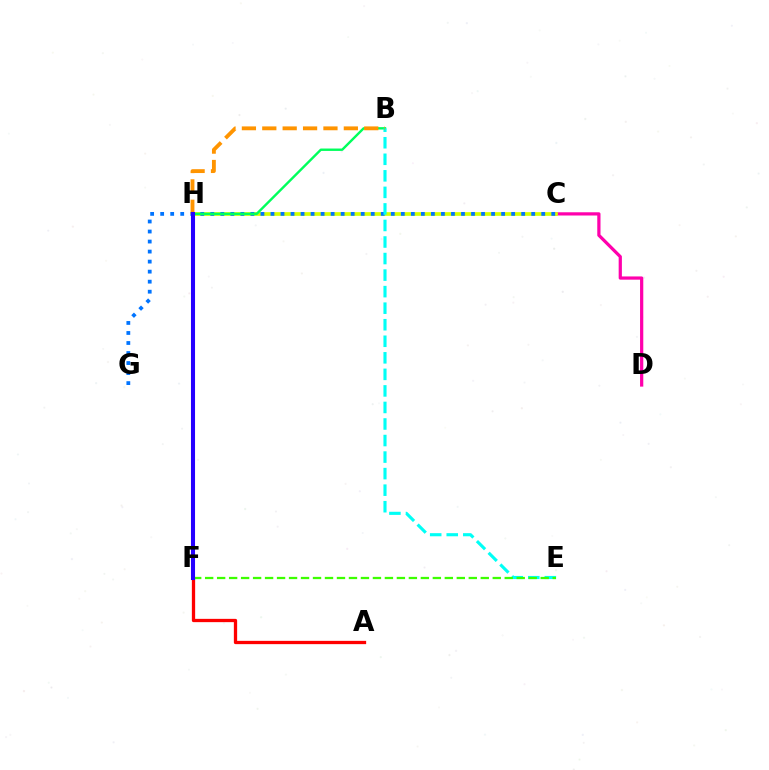{('C', 'D'): [{'color': '#ff00ac', 'line_style': 'solid', 'thickness': 2.32}], ('C', 'H'): [{'color': '#d1ff00', 'line_style': 'solid', 'thickness': 2.66}], ('C', 'G'): [{'color': '#0074ff', 'line_style': 'dotted', 'thickness': 2.72}], ('B', 'H'): [{'color': '#00ff5c', 'line_style': 'solid', 'thickness': 1.73}, {'color': '#ff9400', 'line_style': 'dashed', 'thickness': 2.77}], ('B', 'E'): [{'color': '#00fff6', 'line_style': 'dashed', 'thickness': 2.25}], ('A', 'F'): [{'color': '#ff0000', 'line_style': 'solid', 'thickness': 2.37}], ('F', 'H'): [{'color': '#b900ff', 'line_style': 'dashed', 'thickness': 2.01}, {'color': '#2500ff', 'line_style': 'solid', 'thickness': 2.93}], ('E', 'F'): [{'color': '#3dff00', 'line_style': 'dashed', 'thickness': 1.63}]}